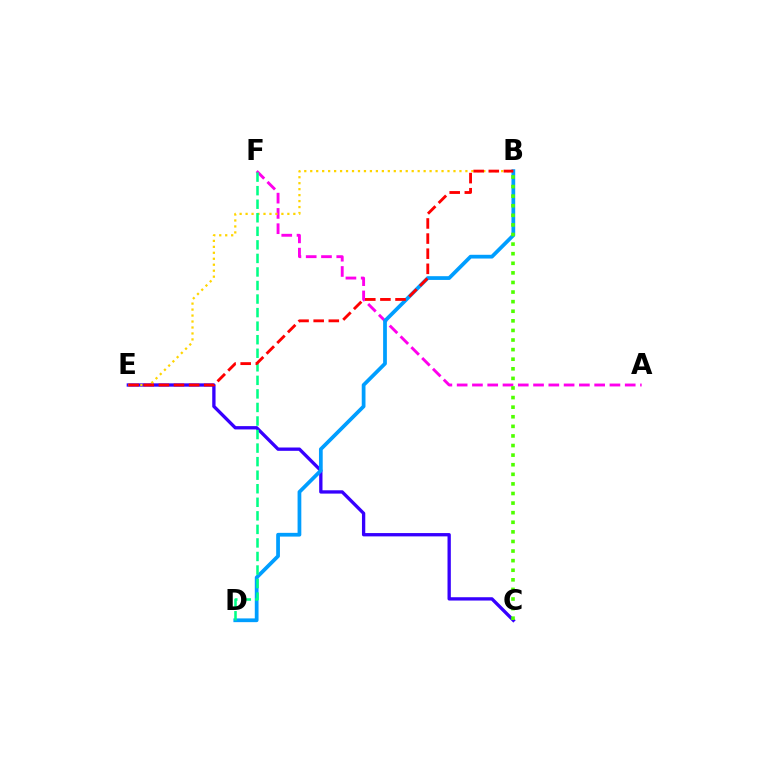{('C', 'E'): [{'color': '#3700ff', 'line_style': 'solid', 'thickness': 2.39}], ('A', 'F'): [{'color': '#ff00ed', 'line_style': 'dashed', 'thickness': 2.08}], ('B', 'E'): [{'color': '#ffd500', 'line_style': 'dotted', 'thickness': 1.62}, {'color': '#ff0000', 'line_style': 'dashed', 'thickness': 2.05}], ('B', 'D'): [{'color': '#009eff', 'line_style': 'solid', 'thickness': 2.7}], ('B', 'C'): [{'color': '#4fff00', 'line_style': 'dotted', 'thickness': 2.61}], ('D', 'F'): [{'color': '#00ff86', 'line_style': 'dashed', 'thickness': 1.84}]}